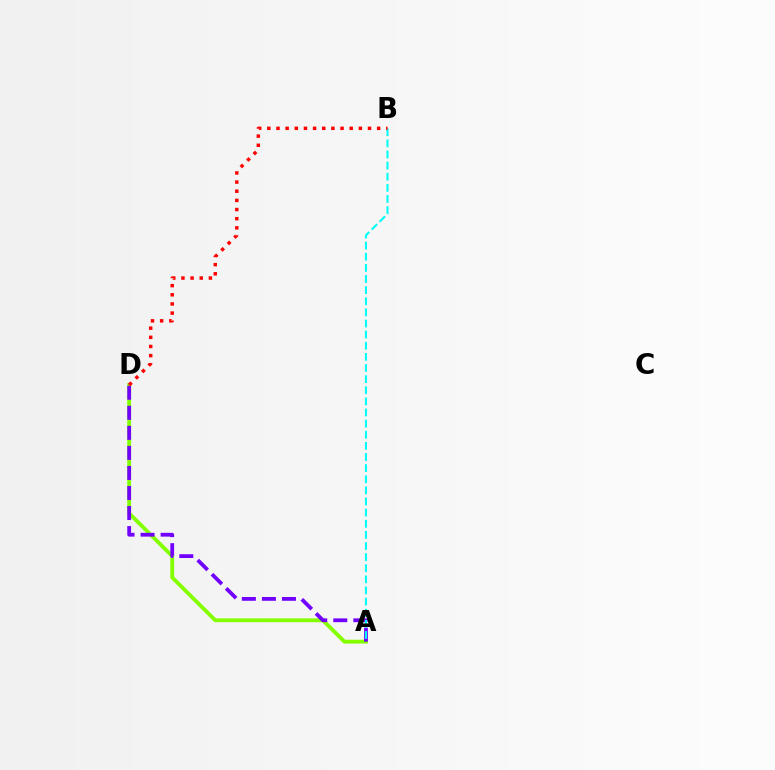{('A', 'D'): [{'color': '#84ff00', 'line_style': 'solid', 'thickness': 2.76}, {'color': '#7200ff', 'line_style': 'dashed', 'thickness': 2.72}], ('A', 'B'): [{'color': '#00fff6', 'line_style': 'dashed', 'thickness': 1.51}], ('B', 'D'): [{'color': '#ff0000', 'line_style': 'dotted', 'thickness': 2.49}]}